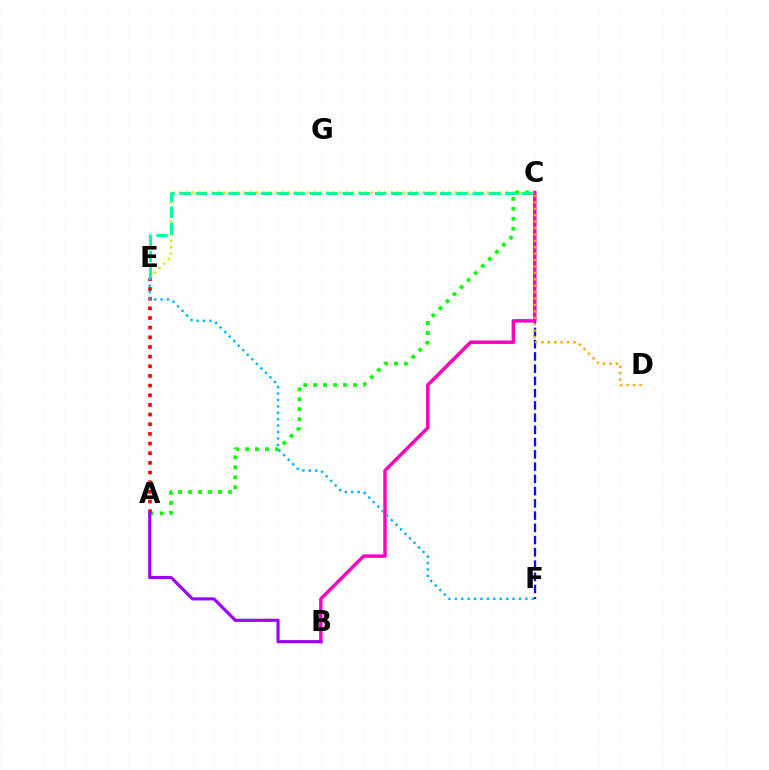{('C', 'F'): [{'color': '#0010ff', 'line_style': 'dashed', 'thickness': 1.66}], ('B', 'C'): [{'color': '#ff00bd', 'line_style': 'solid', 'thickness': 2.48}], ('C', 'E'): [{'color': '#b3ff00', 'line_style': 'dotted', 'thickness': 1.74}, {'color': '#00ff9d', 'line_style': 'dashed', 'thickness': 2.21}], ('A', 'C'): [{'color': '#08ff00', 'line_style': 'dotted', 'thickness': 2.71}], ('A', 'E'): [{'color': '#ff0000', 'line_style': 'dotted', 'thickness': 2.62}], ('A', 'B'): [{'color': '#9b00ff', 'line_style': 'solid', 'thickness': 2.26}], ('C', 'D'): [{'color': '#ffa500', 'line_style': 'dotted', 'thickness': 1.74}], ('E', 'F'): [{'color': '#00b5ff', 'line_style': 'dotted', 'thickness': 1.74}]}